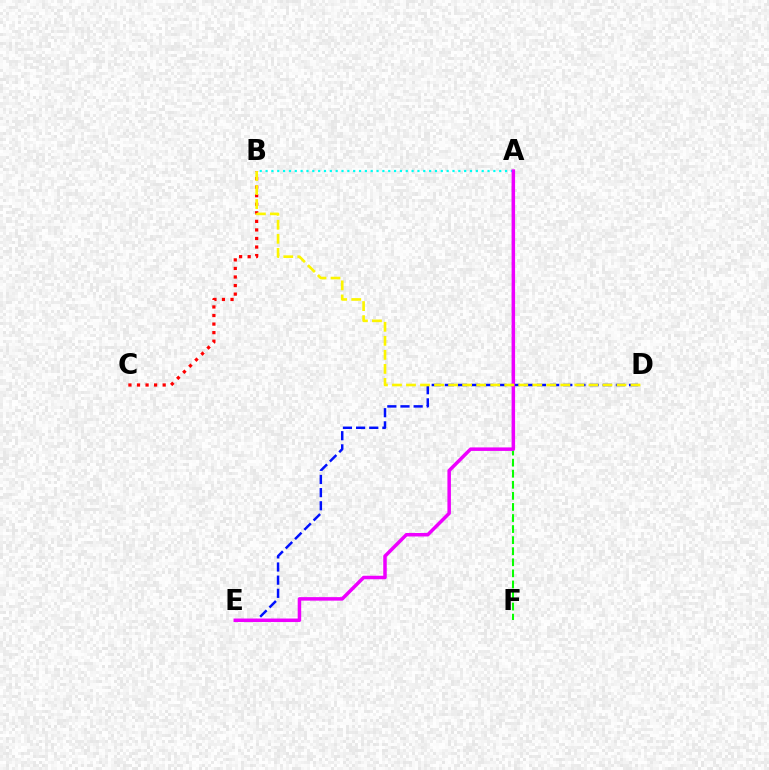{('A', 'F'): [{'color': '#08ff00', 'line_style': 'dashed', 'thickness': 1.5}], ('B', 'C'): [{'color': '#ff0000', 'line_style': 'dotted', 'thickness': 2.33}], ('A', 'B'): [{'color': '#00fff6', 'line_style': 'dotted', 'thickness': 1.59}], ('D', 'E'): [{'color': '#0010ff', 'line_style': 'dashed', 'thickness': 1.79}], ('A', 'E'): [{'color': '#ee00ff', 'line_style': 'solid', 'thickness': 2.52}], ('B', 'D'): [{'color': '#fcf500', 'line_style': 'dashed', 'thickness': 1.91}]}